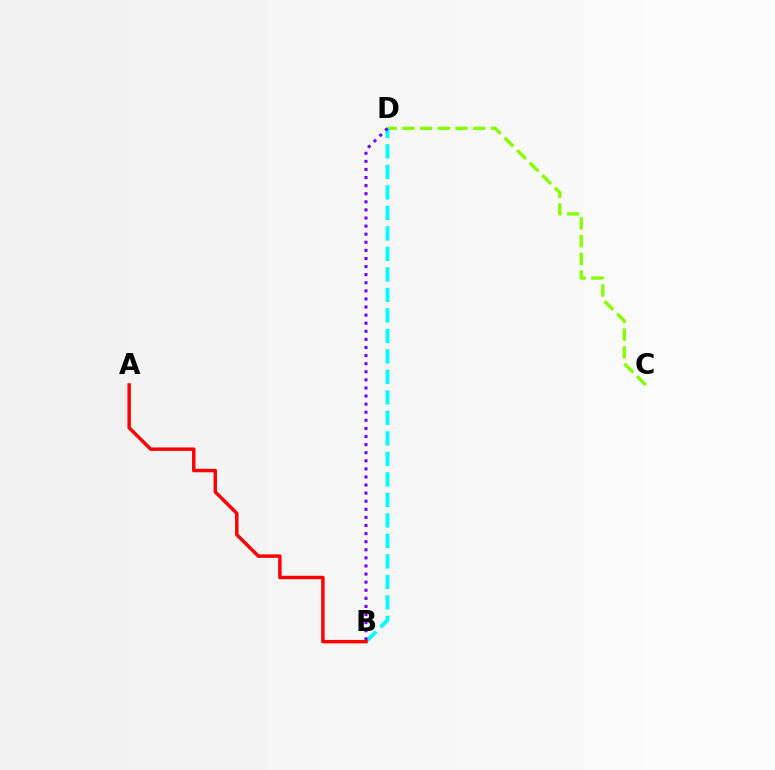{('C', 'D'): [{'color': '#84ff00', 'line_style': 'dashed', 'thickness': 2.41}], ('B', 'D'): [{'color': '#00fff6', 'line_style': 'dashed', 'thickness': 2.79}, {'color': '#7200ff', 'line_style': 'dotted', 'thickness': 2.2}], ('A', 'B'): [{'color': '#ff0000', 'line_style': 'solid', 'thickness': 2.48}]}